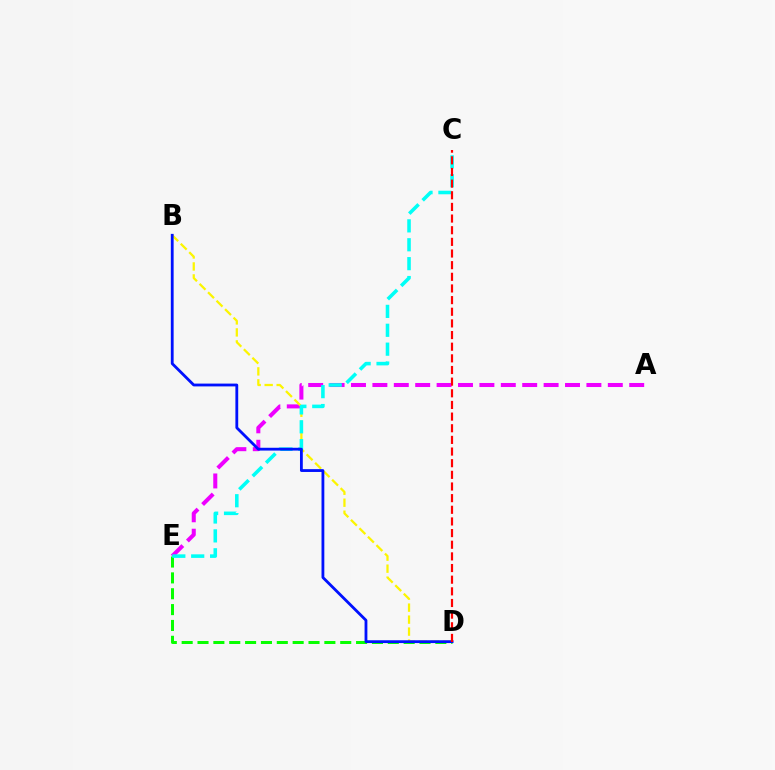{('D', 'E'): [{'color': '#08ff00', 'line_style': 'dashed', 'thickness': 2.15}], ('A', 'E'): [{'color': '#ee00ff', 'line_style': 'dashed', 'thickness': 2.91}], ('B', 'D'): [{'color': '#fcf500', 'line_style': 'dashed', 'thickness': 1.63}, {'color': '#0010ff', 'line_style': 'solid', 'thickness': 2.02}], ('C', 'E'): [{'color': '#00fff6', 'line_style': 'dashed', 'thickness': 2.57}], ('C', 'D'): [{'color': '#ff0000', 'line_style': 'dashed', 'thickness': 1.58}]}